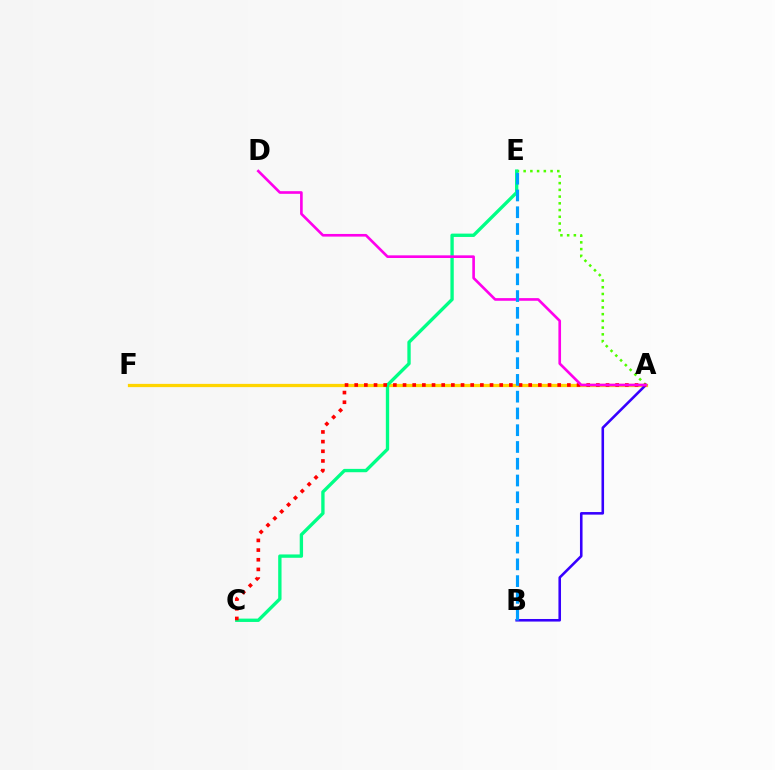{('A', 'F'): [{'color': '#ffd500', 'line_style': 'solid', 'thickness': 2.34}], ('A', 'B'): [{'color': '#3700ff', 'line_style': 'solid', 'thickness': 1.86}], ('A', 'E'): [{'color': '#4fff00', 'line_style': 'dotted', 'thickness': 1.83}], ('C', 'E'): [{'color': '#00ff86', 'line_style': 'solid', 'thickness': 2.41}], ('A', 'C'): [{'color': '#ff0000', 'line_style': 'dotted', 'thickness': 2.63}], ('A', 'D'): [{'color': '#ff00ed', 'line_style': 'solid', 'thickness': 1.91}], ('B', 'E'): [{'color': '#009eff', 'line_style': 'dashed', 'thickness': 2.28}]}